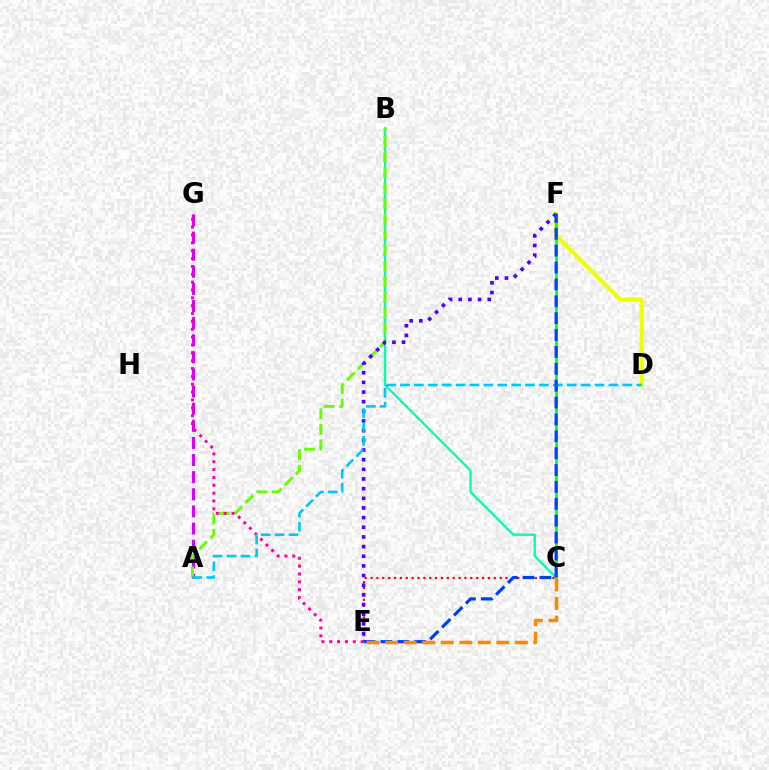{('A', 'G'): [{'color': '#d600ff', 'line_style': 'dashed', 'thickness': 2.32}], ('B', 'C'): [{'color': '#00ffaf', 'line_style': 'solid', 'thickness': 1.69}], ('C', 'E'): [{'color': '#ff0000', 'line_style': 'dotted', 'thickness': 1.59}, {'color': '#ff8800', 'line_style': 'dashed', 'thickness': 2.52}], ('D', 'F'): [{'color': '#eeff00', 'line_style': 'solid', 'thickness': 2.97}], ('A', 'B'): [{'color': '#66ff00', 'line_style': 'dashed', 'thickness': 2.11}], ('C', 'F'): [{'color': '#00ff27', 'line_style': 'solid', 'thickness': 2.03}], ('E', 'F'): [{'color': '#4f00ff', 'line_style': 'dotted', 'thickness': 2.62}, {'color': '#003fff', 'line_style': 'dashed', 'thickness': 2.29}], ('E', 'G'): [{'color': '#ff00a0', 'line_style': 'dotted', 'thickness': 2.13}], ('A', 'D'): [{'color': '#00c7ff', 'line_style': 'dashed', 'thickness': 1.89}]}